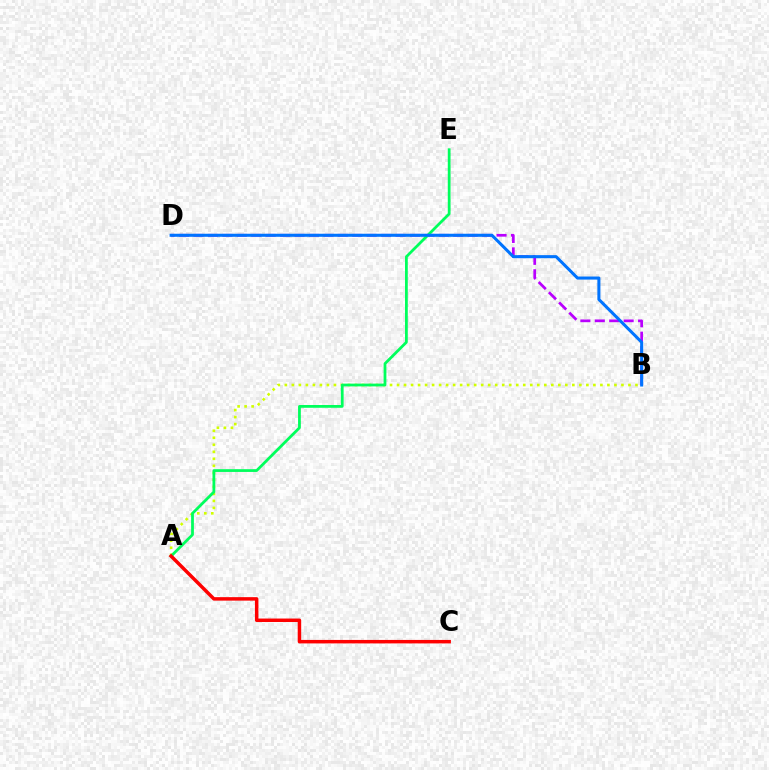{('B', 'D'): [{'color': '#b900ff', 'line_style': 'dashed', 'thickness': 1.96}, {'color': '#0074ff', 'line_style': 'solid', 'thickness': 2.2}], ('A', 'B'): [{'color': '#d1ff00', 'line_style': 'dotted', 'thickness': 1.91}], ('A', 'E'): [{'color': '#00ff5c', 'line_style': 'solid', 'thickness': 2.0}], ('A', 'C'): [{'color': '#ff0000', 'line_style': 'solid', 'thickness': 2.5}]}